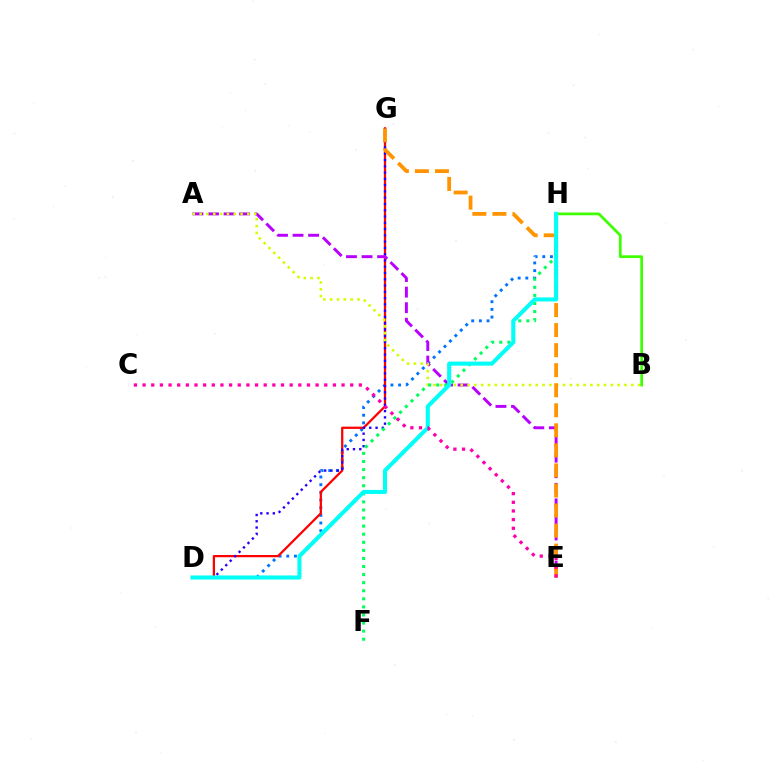{('D', 'H'): [{'color': '#0074ff', 'line_style': 'dotted', 'thickness': 2.08}, {'color': '#00fff6', 'line_style': 'solid', 'thickness': 2.92}], ('D', 'G'): [{'color': '#ff0000', 'line_style': 'solid', 'thickness': 1.62}, {'color': '#2500ff', 'line_style': 'dotted', 'thickness': 1.71}], ('A', 'E'): [{'color': '#b900ff', 'line_style': 'dashed', 'thickness': 2.11}], ('A', 'B'): [{'color': '#d1ff00', 'line_style': 'dotted', 'thickness': 1.85}], ('B', 'H'): [{'color': '#3dff00', 'line_style': 'solid', 'thickness': 1.97}], ('E', 'G'): [{'color': '#ff9400', 'line_style': 'dashed', 'thickness': 2.72}], ('F', 'H'): [{'color': '#00ff5c', 'line_style': 'dotted', 'thickness': 2.19}], ('C', 'E'): [{'color': '#ff00ac', 'line_style': 'dotted', 'thickness': 2.35}]}